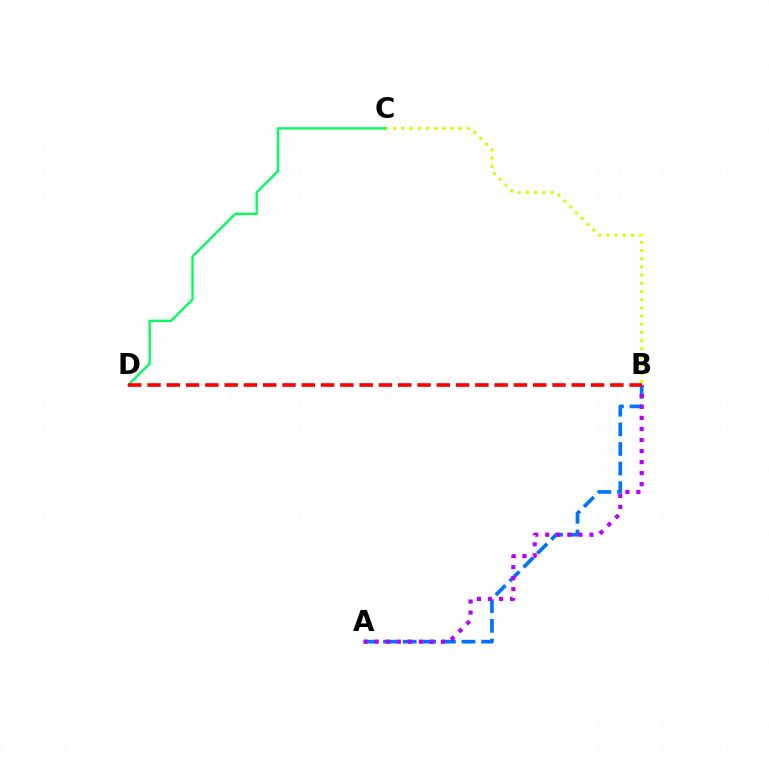{('B', 'C'): [{'color': '#d1ff00', 'line_style': 'dotted', 'thickness': 2.22}], ('C', 'D'): [{'color': '#00ff5c', 'line_style': 'solid', 'thickness': 1.69}], ('A', 'B'): [{'color': '#0074ff', 'line_style': 'dashed', 'thickness': 2.67}, {'color': '#b900ff', 'line_style': 'dotted', 'thickness': 3.0}], ('B', 'D'): [{'color': '#ff0000', 'line_style': 'dashed', 'thickness': 2.62}]}